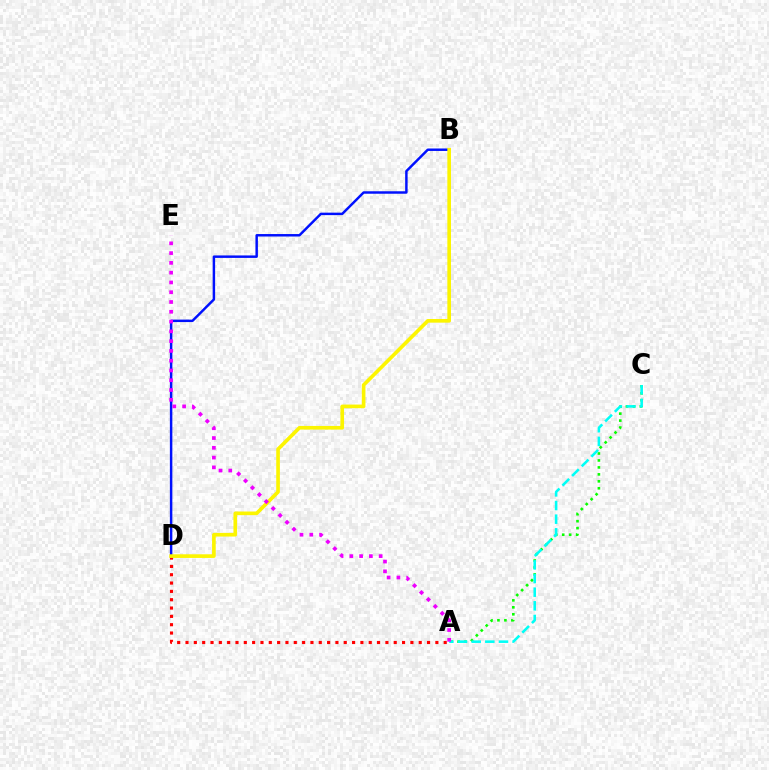{('A', 'C'): [{'color': '#08ff00', 'line_style': 'dotted', 'thickness': 1.89}, {'color': '#00fff6', 'line_style': 'dashed', 'thickness': 1.85}], ('A', 'D'): [{'color': '#ff0000', 'line_style': 'dotted', 'thickness': 2.26}], ('B', 'D'): [{'color': '#0010ff', 'line_style': 'solid', 'thickness': 1.78}, {'color': '#fcf500', 'line_style': 'solid', 'thickness': 2.63}], ('A', 'E'): [{'color': '#ee00ff', 'line_style': 'dotted', 'thickness': 2.66}]}